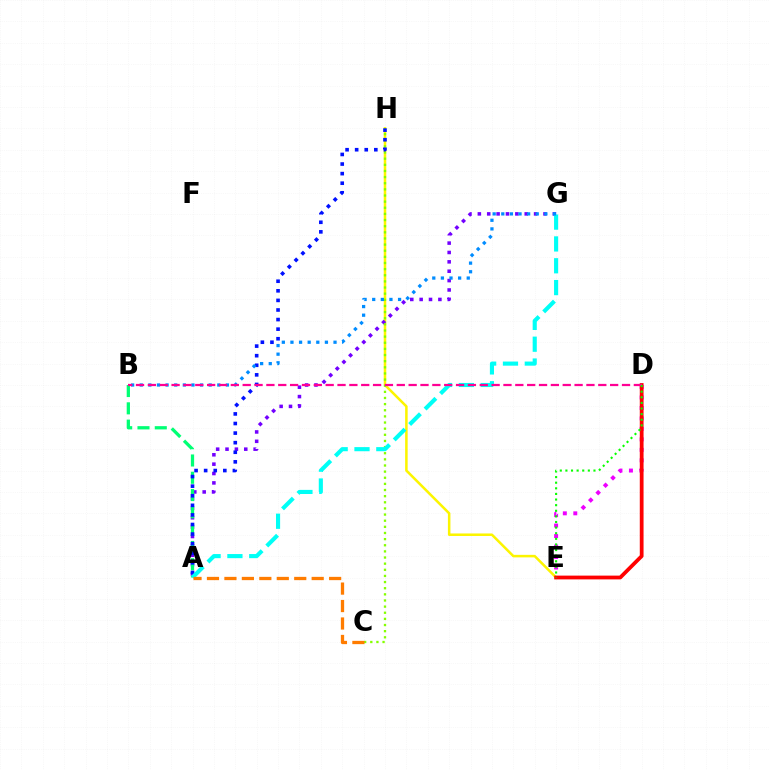{('D', 'E'): [{'color': '#ee00ff', 'line_style': 'dotted', 'thickness': 2.85}, {'color': '#ff0000', 'line_style': 'solid', 'thickness': 2.72}, {'color': '#08ff00', 'line_style': 'dotted', 'thickness': 1.52}], ('E', 'H'): [{'color': '#fcf500', 'line_style': 'solid', 'thickness': 1.82}], ('A', 'G'): [{'color': '#7200ff', 'line_style': 'dotted', 'thickness': 2.55}, {'color': '#00fff6', 'line_style': 'dashed', 'thickness': 2.97}], ('C', 'H'): [{'color': '#84ff00', 'line_style': 'dotted', 'thickness': 1.67}], ('A', 'B'): [{'color': '#00ff74', 'line_style': 'dashed', 'thickness': 2.35}], ('A', 'H'): [{'color': '#0010ff', 'line_style': 'dotted', 'thickness': 2.6}], ('A', 'C'): [{'color': '#ff7c00', 'line_style': 'dashed', 'thickness': 2.37}], ('B', 'G'): [{'color': '#008cff', 'line_style': 'dotted', 'thickness': 2.34}], ('B', 'D'): [{'color': '#ff0094', 'line_style': 'dashed', 'thickness': 1.61}]}